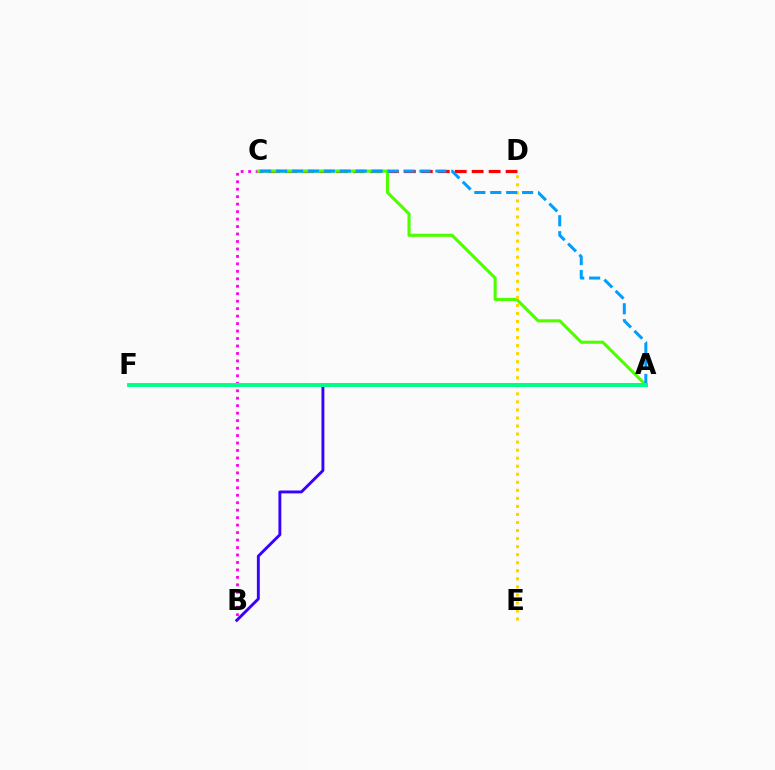{('C', 'D'): [{'color': '#ff0000', 'line_style': 'dashed', 'thickness': 2.3}], ('B', 'C'): [{'color': '#ff00ed', 'line_style': 'dotted', 'thickness': 2.03}], ('A', 'C'): [{'color': '#4fff00', 'line_style': 'solid', 'thickness': 2.24}, {'color': '#009eff', 'line_style': 'dashed', 'thickness': 2.16}], ('D', 'E'): [{'color': '#ffd500', 'line_style': 'dotted', 'thickness': 2.18}], ('A', 'B'): [{'color': '#3700ff', 'line_style': 'solid', 'thickness': 2.08}], ('A', 'F'): [{'color': '#00ff86', 'line_style': 'solid', 'thickness': 2.8}]}